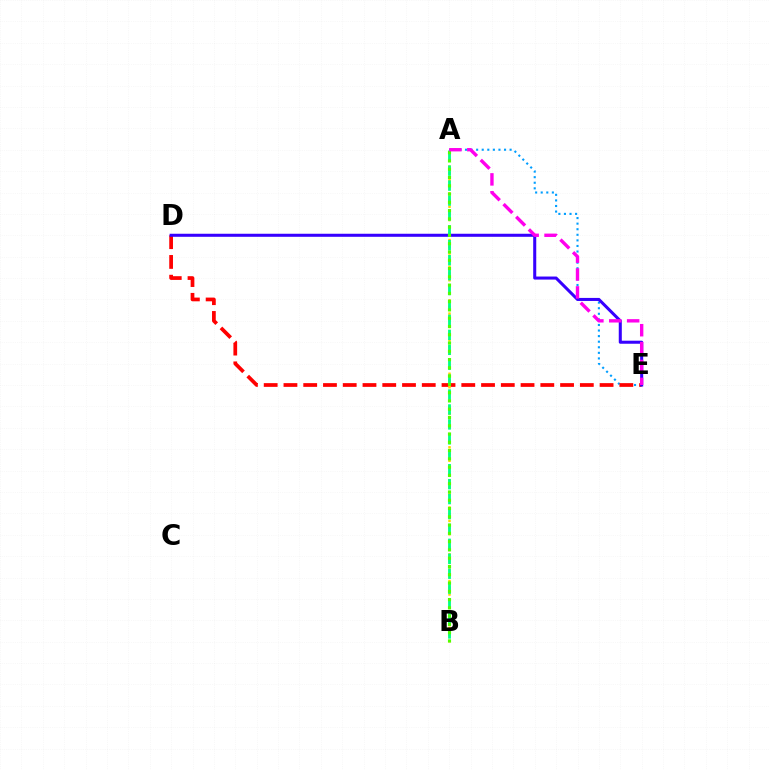{('A', 'E'): [{'color': '#009eff', 'line_style': 'dotted', 'thickness': 1.52}, {'color': '#ff00ed', 'line_style': 'dashed', 'thickness': 2.43}], ('D', 'E'): [{'color': '#ff0000', 'line_style': 'dashed', 'thickness': 2.68}, {'color': '#3700ff', 'line_style': 'solid', 'thickness': 2.19}], ('A', 'B'): [{'color': '#ffd500', 'line_style': 'dotted', 'thickness': 1.82}, {'color': '#00ff86', 'line_style': 'dashed', 'thickness': 2.03}, {'color': '#4fff00', 'line_style': 'dotted', 'thickness': 2.25}]}